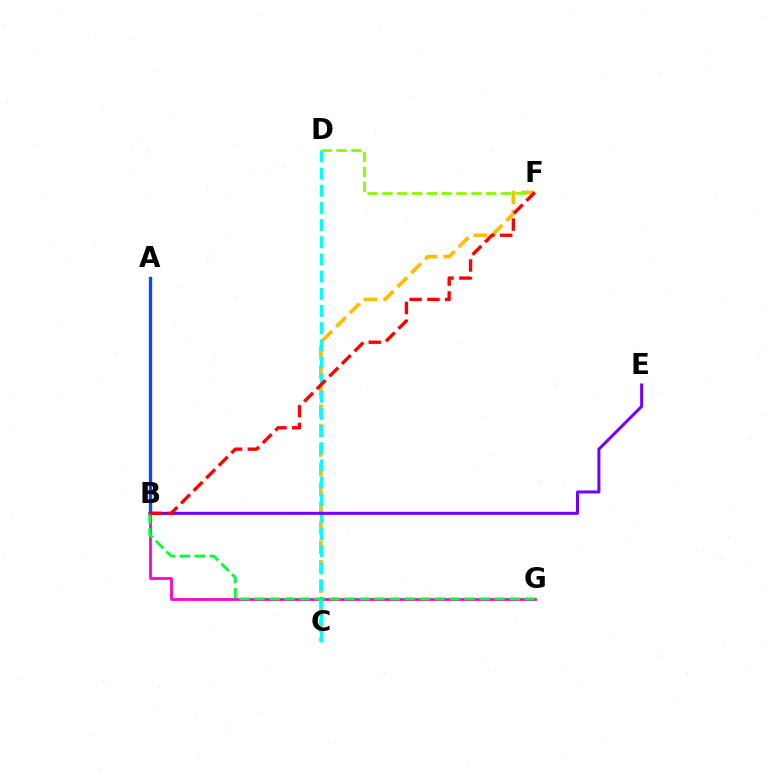{('A', 'B'): [{'color': '#004bff', 'line_style': 'solid', 'thickness': 2.4}], ('B', 'G'): [{'color': '#ff00cf', 'line_style': 'solid', 'thickness': 1.99}, {'color': '#00ff39', 'line_style': 'dashed', 'thickness': 2.04}], ('C', 'F'): [{'color': '#ffbd00', 'line_style': 'dashed', 'thickness': 2.65}], ('C', 'D'): [{'color': '#00fff6', 'line_style': 'dashed', 'thickness': 2.33}], ('B', 'E'): [{'color': '#7200ff', 'line_style': 'solid', 'thickness': 2.17}], ('D', 'F'): [{'color': '#84ff00', 'line_style': 'dashed', 'thickness': 2.01}], ('B', 'F'): [{'color': '#ff0000', 'line_style': 'dashed', 'thickness': 2.42}]}